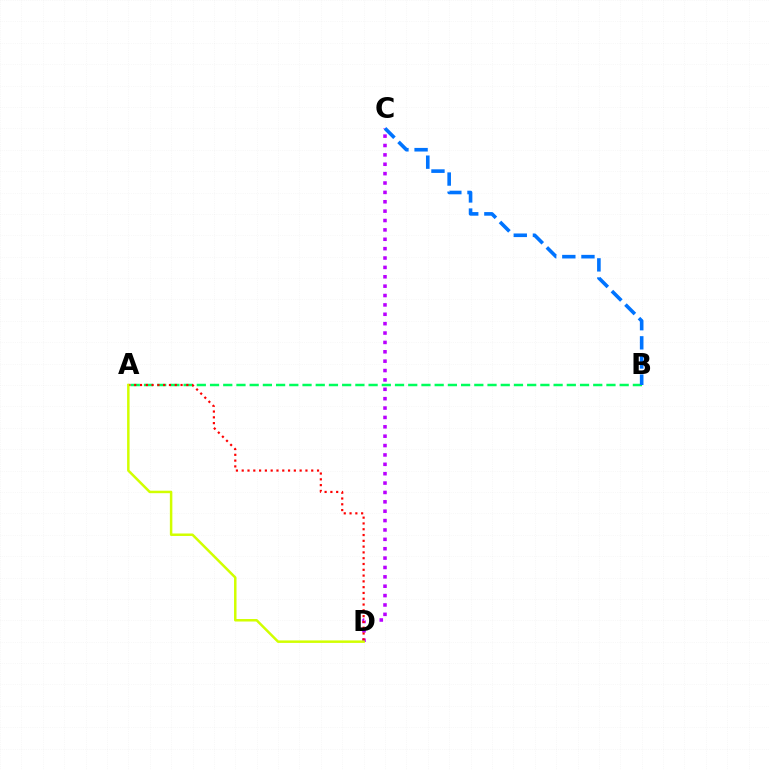{('C', 'D'): [{'color': '#b900ff', 'line_style': 'dotted', 'thickness': 2.55}], ('A', 'B'): [{'color': '#00ff5c', 'line_style': 'dashed', 'thickness': 1.8}], ('A', 'D'): [{'color': '#ff0000', 'line_style': 'dotted', 'thickness': 1.57}, {'color': '#d1ff00', 'line_style': 'solid', 'thickness': 1.79}], ('B', 'C'): [{'color': '#0074ff', 'line_style': 'dashed', 'thickness': 2.6}]}